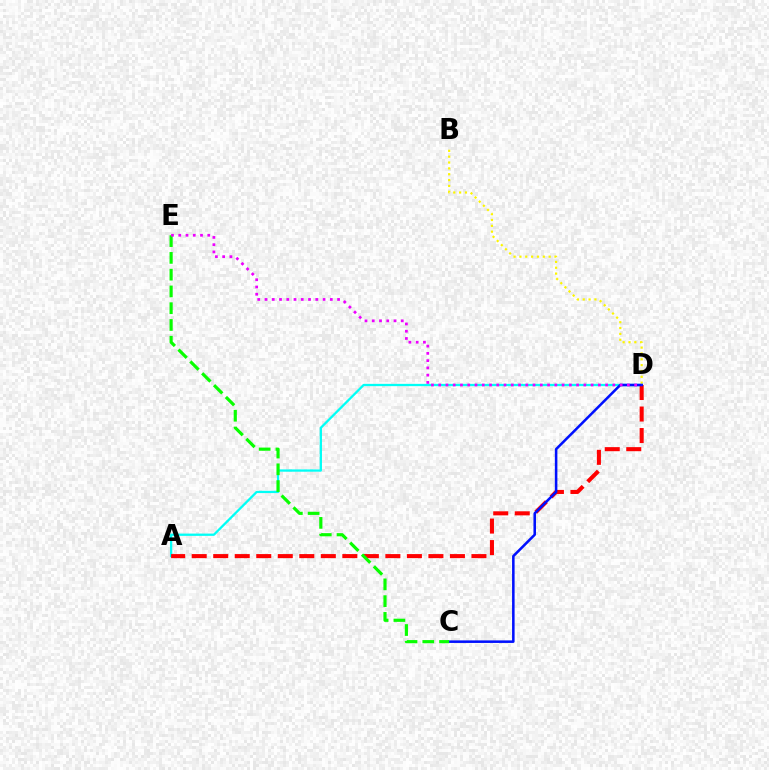{('B', 'D'): [{'color': '#fcf500', 'line_style': 'dotted', 'thickness': 1.59}], ('A', 'D'): [{'color': '#00fff6', 'line_style': 'solid', 'thickness': 1.65}, {'color': '#ff0000', 'line_style': 'dashed', 'thickness': 2.92}], ('C', 'D'): [{'color': '#0010ff', 'line_style': 'solid', 'thickness': 1.83}], ('C', 'E'): [{'color': '#08ff00', 'line_style': 'dashed', 'thickness': 2.28}], ('D', 'E'): [{'color': '#ee00ff', 'line_style': 'dotted', 'thickness': 1.97}]}